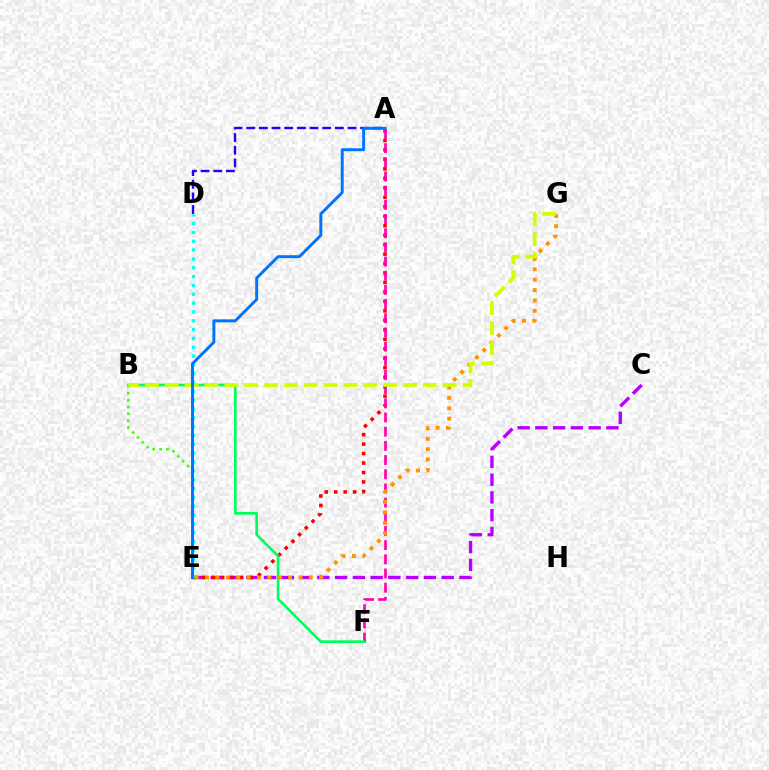{('C', 'E'): [{'color': '#b900ff', 'line_style': 'dashed', 'thickness': 2.41}], ('A', 'E'): [{'color': '#ff0000', 'line_style': 'dotted', 'thickness': 2.57}, {'color': '#0074ff', 'line_style': 'solid', 'thickness': 2.12}], ('A', 'D'): [{'color': '#2500ff', 'line_style': 'dashed', 'thickness': 1.72}], ('A', 'F'): [{'color': '#ff00ac', 'line_style': 'dashed', 'thickness': 1.93}], ('D', 'E'): [{'color': '#00fff6', 'line_style': 'dotted', 'thickness': 2.4}], ('B', 'F'): [{'color': '#00ff5c', 'line_style': 'solid', 'thickness': 1.93}], ('E', 'G'): [{'color': '#ff9400', 'line_style': 'dotted', 'thickness': 2.82}], ('B', 'E'): [{'color': '#3dff00', 'line_style': 'dotted', 'thickness': 1.87}], ('B', 'G'): [{'color': '#d1ff00', 'line_style': 'dashed', 'thickness': 2.7}]}